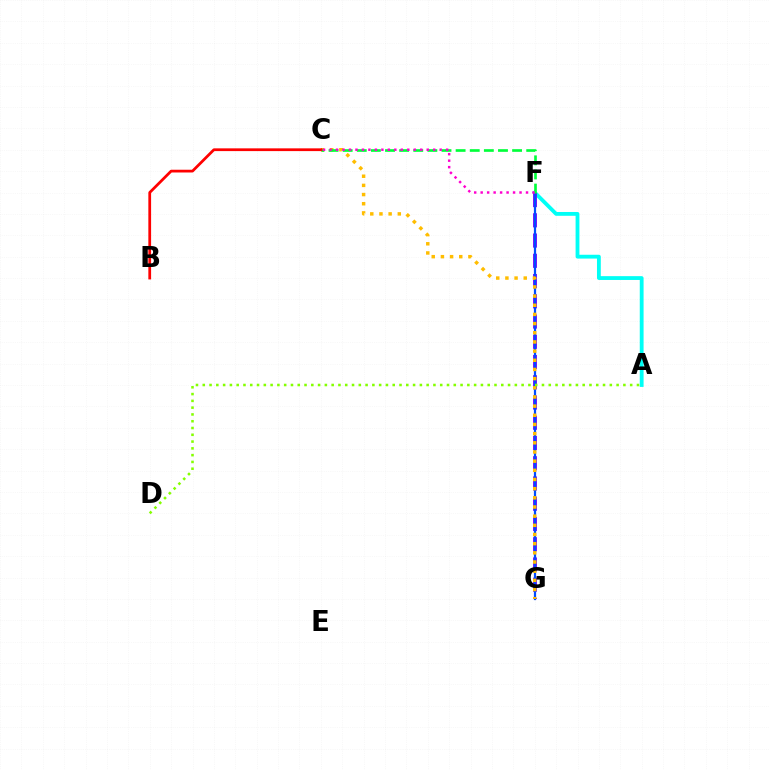{('A', 'F'): [{'color': '#00fff6', 'line_style': 'solid', 'thickness': 2.75}], ('F', 'G'): [{'color': '#7200ff', 'line_style': 'dashed', 'thickness': 2.75}, {'color': '#004bff', 'line_style': 'solid', 'thickness': 1.59}], ('C', 'G'): [{'color': '#ffbd00', 'line_style': 'dotted', 'thickness': 2.49}], ('C', 'F'): [{'color': '#00ff39', 'line_style': 'dashed', 'thickness': 1.92}, {'color': '#ff00cf', 'line_style': 'dotted', 'thickness': 1.76}], ('A', 'D'): [{'color': '#84ff00', 'line_style': 'dotted', 'thickness': 1.84}], ('B', 'C'): [{'color': '#ff0000', 'line_style': 'solid', 'thickness': 1.98}]}